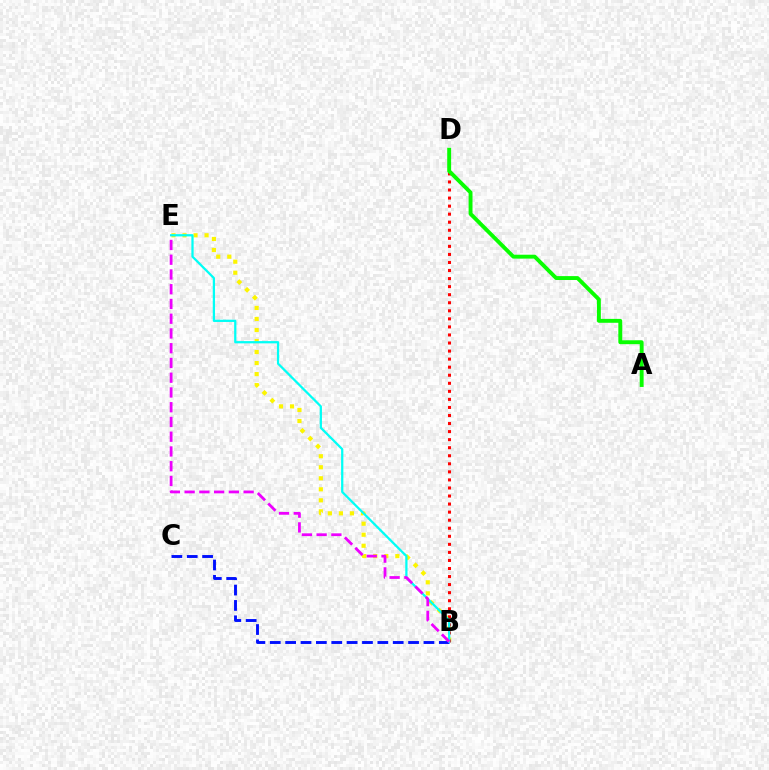{('B', 'E'): [{'color': '#fcf500', 'line_style': 'dotted', 'thickness': 3.0}, {'color': '#00fff6', 'line_style': 'solid', 'thickness': 1.62}, {'color': '#ee00ff', 'line_style': 'dashed', 'thickness': 2.0}], ('B', 'D'): [{'color': '#ff0000', 'line_style': 'dotted', 'thickness': 2.19}], ('B', 'C'): [{'color': '#0010ff', 'line_style': 'dashed', 'thickness': 2.09}], ('A', 'D'): [{'color': '#08ff00', 'line_style': 'solid', 'thickness': 2.81}]}